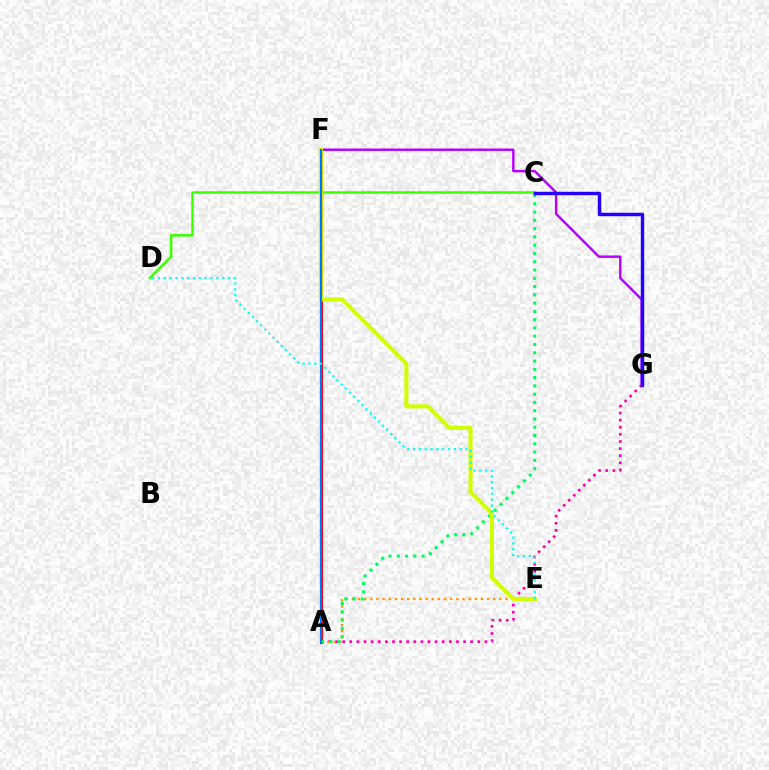{('A', 'G'): [{'color': '#ff00ac', 'line_style': 'dotted', 'thickness': 1.93}], ('A', 'F'): [{'color': '#ff0000', 'line_style': 'solid', 'thickness': 2.29}, {'color': '#0074ff', 'line_style': 'solid', 'thickness': 1.51}], ('A', 'E'): [{'color': '#ff9400', 'line_style': 'dotted', 'thickness': 1.67}], ('C', 'D'): [{'color': '#3dff00', 'line_style': 'solid', 'thickness': 1.78}], ('F', 'G'): [{'color': '#b900ff', 'line_style': 'solid', 'thickness': 1.76}], ('A', 'C'): [{'color': '#00ff5c', 'line_style': 'dotted', 'thickness': 2.25}], ('E', 'F'): [{'color': '#d1ff00', 'line_style': 'solid', 'thickness': 2.94}], ('D', 'E'): [{'color': '#00fff6', 'line_style': 'dotted', 'thickness': 1.59}], ('C', 'G'): [{'color': '#2500ff', 'line_style': 'solid', 'thickness': 2.48}]}